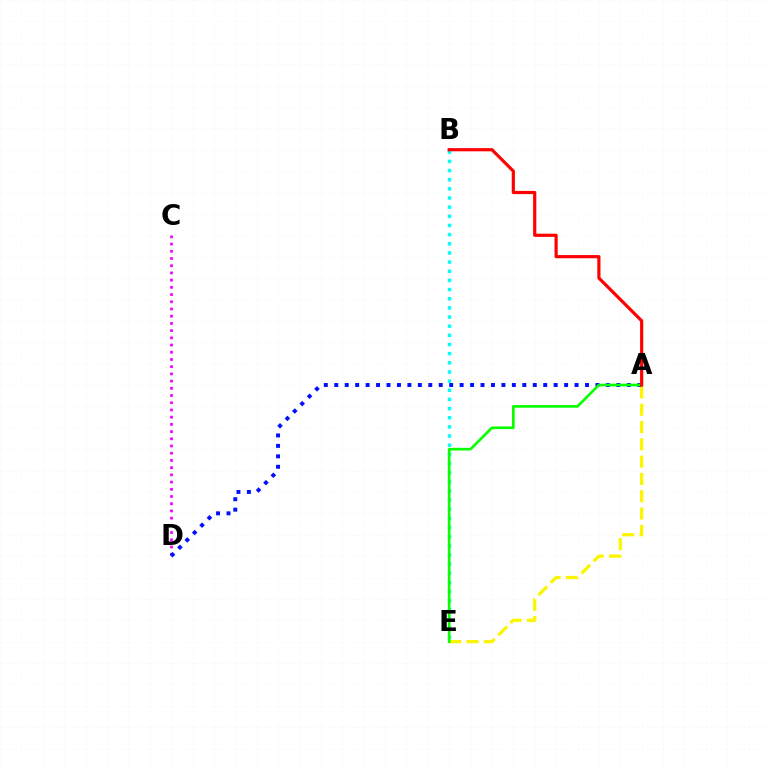{('A', 'E'): [{'color': '#fcf500', 'line_style': 'dashed', 'thickness': 2.35}, {'color': '#08ff00', 'line_style': 'solid', 'thickness': 1.92}], ('B', 'E'): [{'color': '#00fff6', 'line_style': 'dotted', 'thickness': 2.49}], ('C', 'D'): [{'color': '#ee00ff', 'line_style': 'dotted', 'thickness': 1.96}], ('A', 'D'): [{'color': '#0010ff', 'line_style': 'dotted', 'thickness': 2.84}], ('A', 'B'): [{'color': '#ff0000', 'line_style': 'solid', 'thickness': 2.29}]}